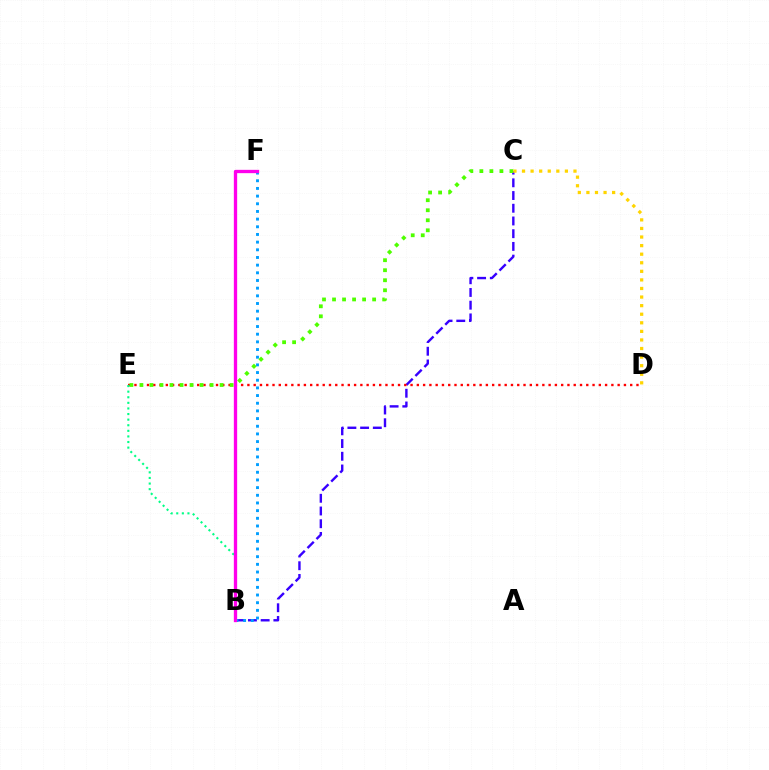{('B', 'C'): [{'color': '#3700ff', 'line_style': 'dashed', 'thickness': 1.73}], ('D', 'E'): [{'color': '#ff0000', 'line_style': 'dotted', 'thickness': 1.7}], ('B', 'F'): [{'color': '#009eff', 'line_style': 'dotted', 'thickness': 2.08}, {'color': '#ff00ed', 'line_style': 'solid', 'thickness': 2.39}], ('C', 'E'): [{'color': '#4fff00', 'line_style': 'dotted', 'thickness': 2.72}], ('C', 'D'): [{'color': '#ffd500', 'line_style': 'dotted', 'thickness': 2.33}], ('B', 'E'): [{'color': '#00ff86', 'line_style': 'dotted', 'thickness': 1.52}]}